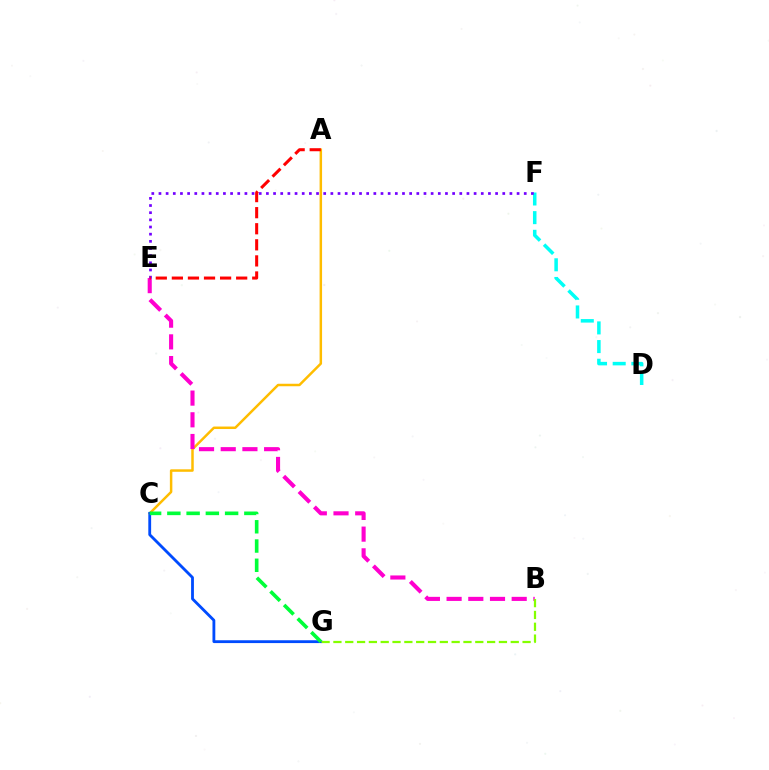{('D', 'F'): [{'color': '#00fff6', 'line_style': 'dashed', 'thickness': 2.54}], ('A', 'C'): [{'color': '#ffbd00', 'line_style': 'solid', 'thickness': 1.79}], ('C', 'G'): [{'color': '#004bff', 'line_style': 'solid', 'thickness': 2.03}, {'color': '#00ff39', 'line_style': 'dashed', 'thickness': 2.62}], ('B', 'E'): [{'color': '#ff00cf', 'line_style': 'dashed', 'thickness': 2.95}], ('E', 'F'): [{'color': '#7200ff', 'line_style': 'dotted', 'thickness': 1.95}], ('A', 'E'): [{'color': '#ff0000', 'line_style': 'dashed', 'thickness': 2.18}], ('B', 'G'): [{'color': '#84ff00', 'line_style': 'dashed', 'thickness': 1.61}]}